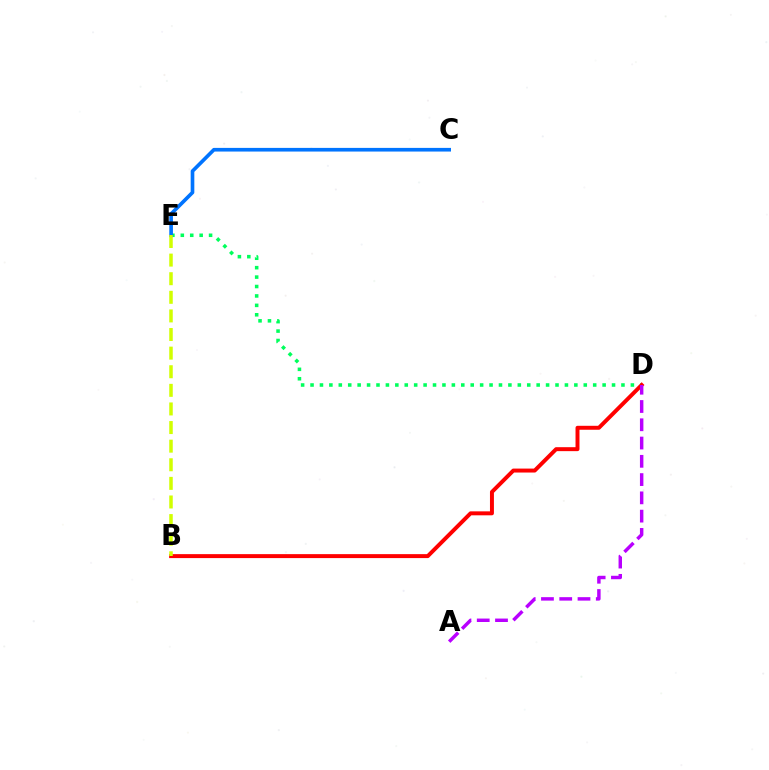{('D', 'E'): [{'color': '#00ff5c', 'line_style': 'dotted', 'thickness': 2.56}], ('B', 'D'): [{'color': '#ff0000', 'line_style': 'solid', 'thickness': 2.85}], ('C', 'E'): [{'color': '#0074ff', 'line_style': 'solid', 'thickness': 2.63}], ('A', 'D'): [{'color': '#b900ff', 'line_style': 'dashed', 'thickness': 2.48}], ('B', 'E'): [{'color': '#d1ff00', 'line_style': 'dashed', 'thickness': 2.53}]}